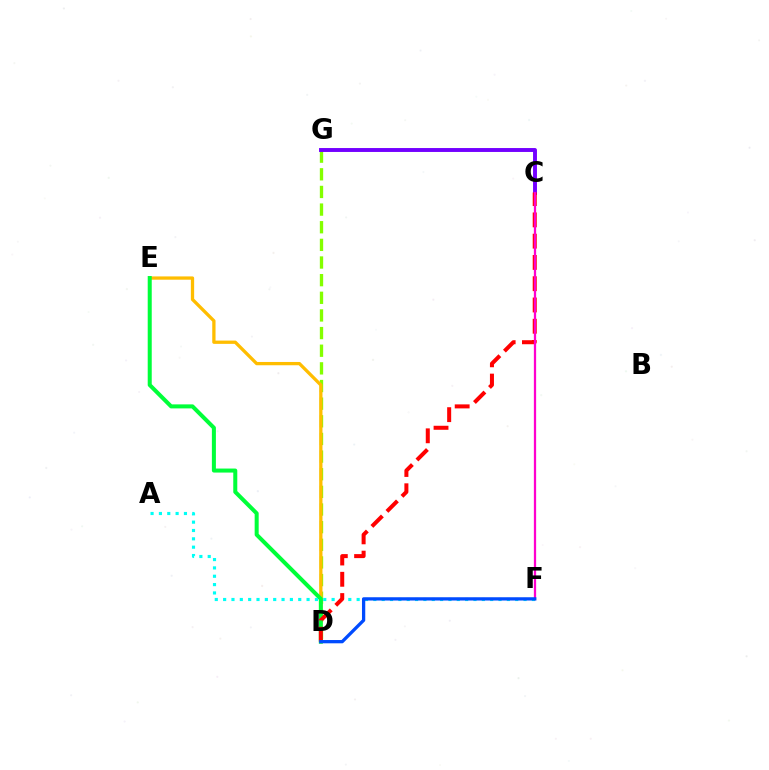{('D', 'G'): [{'color': '#84ff00', 'line_style': 'dashed', 'thickness': 2.4}], ('D', 'E'): [{'color': '#ffbd00', 'line_style': 'solid', 'thickness': 2.37}, {'color': '#00ff39', 'line_style': 'solid', 'thickness': 2.89}], ('A', 'F'): [{'color': '#00fff6', 'line_style': 'dotted', 'thickness': 2.27}], ('C', 'G'): [{'color': '#7200ff', 'line_style': 'solid', 'thickness': 2.82}], ('C', 'D'): [{'color': '#ff0000', 'line_style': 'dashed', 'thickness': 2.89}], ('C', 'F'): [{'color': '#ff00cf', 'line_style': 'solid', 'thickness': 1.63}], ('D', 'F'): [{'color': '#004bff', 'line_style': 'solid', 'thickness': 2.36}]}